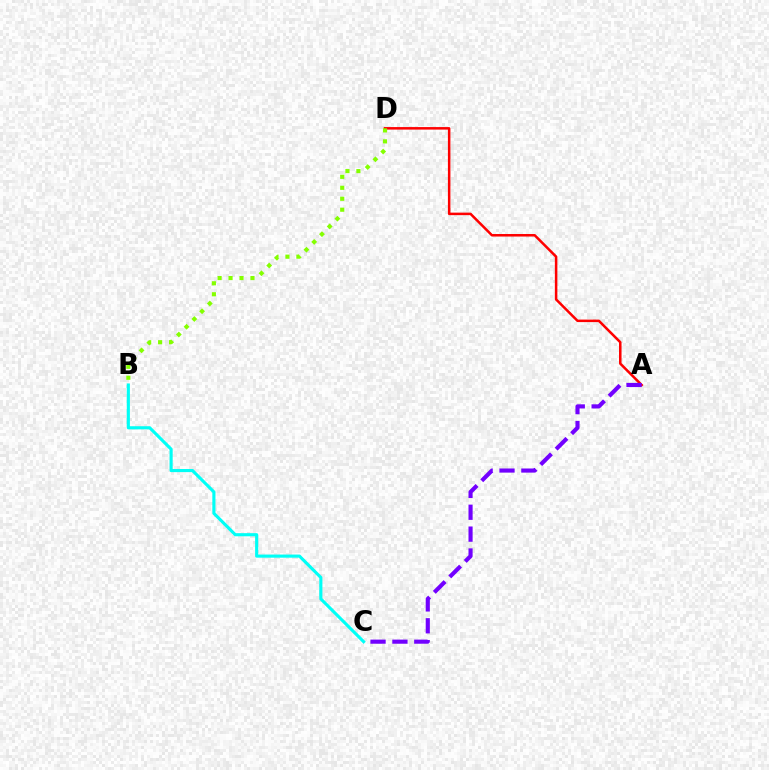{('A', 'D'): [{'color': '#ff0000', 'line_style': 'solid', 'thickness': 1.82}], ('A', 'C'): [{'color': '#7200ff', 'line_style': 'dashed', 'thickness': 2.97}], ('B', 'C'): [{'color': '#00fff6', 'line_style': 'solid', 'thickness': 2.25}], ('B', 'D'): [{'color': '#84ff00', 'line_style': 'dotted', 'thickness': 2.98}]}